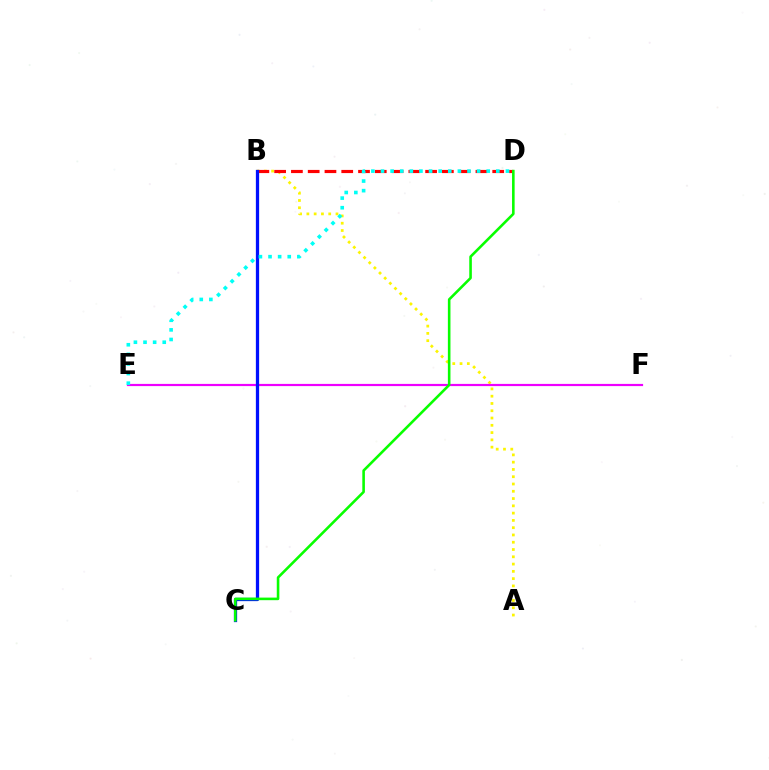{('A', 'B'): [{'color': '#fcf500', 'line_style': 'dotted', 'thickness': 1.98}], ('E', 'F'): [{'color': '#ee00ff', 'line_style': 'solid', 'thickness': 1.58}], ('B', 'D'): [{'color': '#ff0000', 'line_style': 'dashed', 'thickness': 2.28}], ('B', 'C'): [{'color': '#0010ff', 'line_style': 'solid', 'thickness': 2.35}], ('D', 'E'): [{'color': '#00fff6', 'line_style': 'dotted', 'thickness': 2.61}], ('C', 'D'): [{'color': '#08ff00', 'line_style': 'solid', 'thickness': 1.87}]}